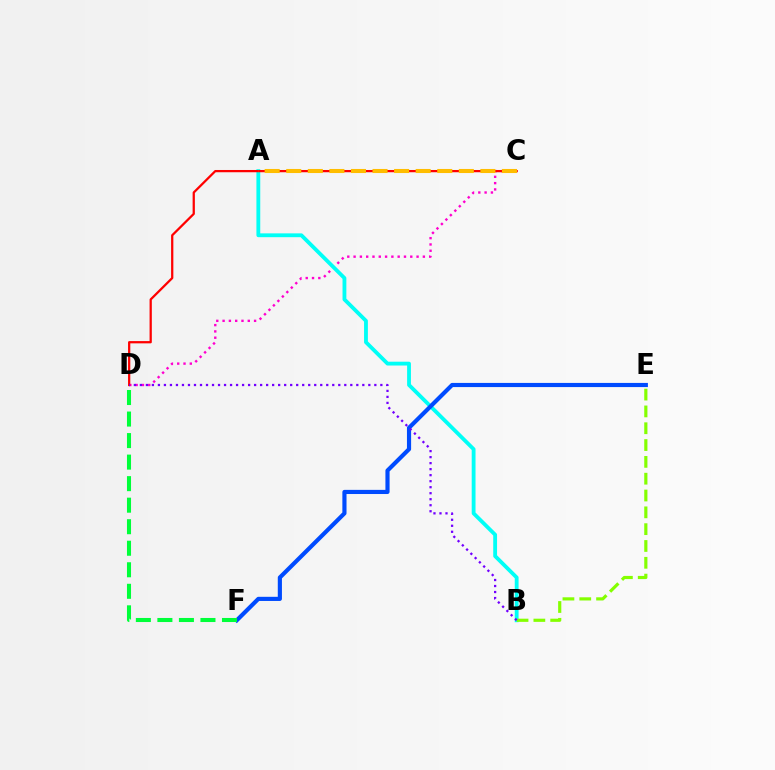{('C', 'D'): [{'color': '#ff00cf', 'line_style': 'dotted', 'thickness': 1.71}, {'color': '#ff0000', 'line_style': 'solid', 'thickness': 1.62}], ('A', 'B'): [{'color': '#00fff6', 'line_style': 'solid', 'thickness': 2.75}], ('B', 'E'): [{'color': '#84ff00', 'line_style': 'dashed', 'thickness': 2.29}], ('E', 'F'): [{'color': '#004bff', 'line_style': 'solid', 'thickness': 2.99}], ('D', 'F'): [{'color': '#00ff39', 'line_style': 'dashed', 'thickness': 2.92}], ('A', 'C'): [{'color': '#ffbd00', 'line_style': 'dashed', 'thickness': 2.93}], ('B', 'D'): [{'color': '#7200ff', 'line_style': 'dotted', 'thickness': 1.63}]}